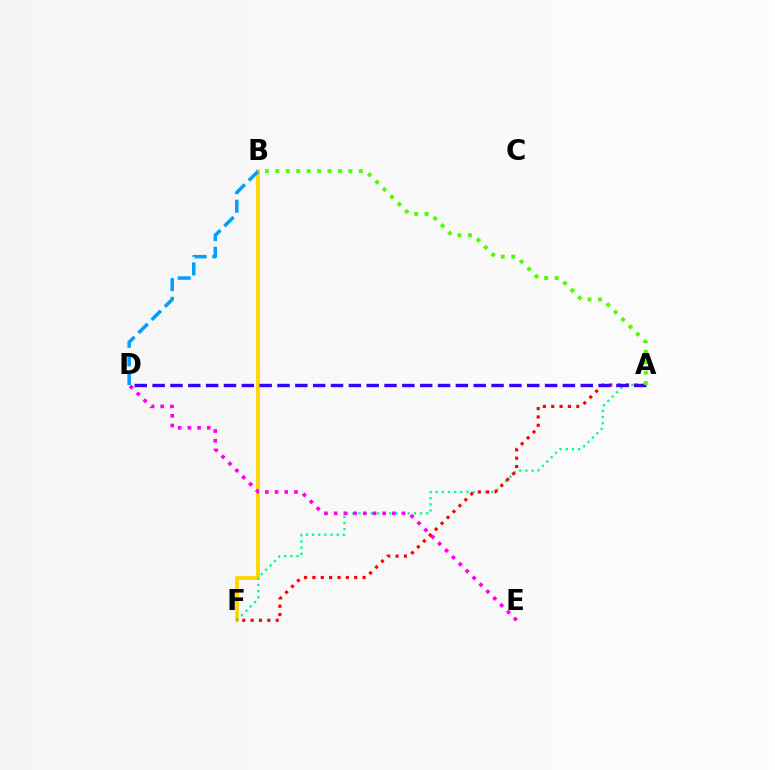{('B', 'F'): [{'color': '#ffd500', 'line_style': 'solid', 'thickness': 2.73}], ('A', 'F'): [{'color': '#00ff86', 'line_style': 'dotted', 'thickness': 1.67}, {'color': '#ff0000', 'line_style': 'dotted', 'thickness': 2.27}], ('D', 'E'): [{'color': '#ff00ed', 'line_style': 'dotted', 'thickness': 2.64}], ('B', 'D'): [{'color': '#009eff', 'line_style': 'dashed', 'thickness': 2.53}], ('A', 'D'): [{'color': '#3700ff', 'line_style': 'dashed', 'thickness': 2.42}], ('A', 'B'): [{'color': '#4fff00', 'line_style': 'dotted', 'thickness': 2.83}]}